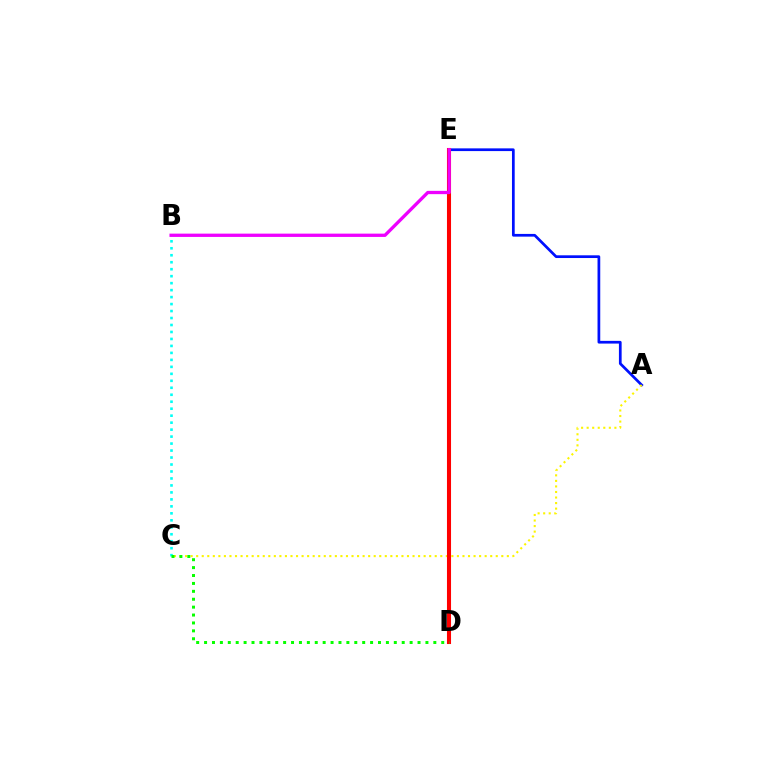{('A', 'E'): [{'color': '#0010ff', 'line_style': 'solid', 'thickness': 1.96}], ('B', 'C'): [{'color': '#00fff6', 'line_style': 'dotted', 'thickness': 1.9}], ('A', 'C'): [{'color': '#fcf500', 'line_style': 'dotted', 'thickness': 1.51}], ('D', 'E'): [{'color': '#ff0000', 'line_style': 'solid', 'thickness': 2.93}], ('B', 'E'): [{'color': '#ee00ff', 'line_style': 'solid', 'thickness': 2.37}], ('C', 'D'): [{'color': '#08ff00', 'line_style': 'dotted', 'thickness': 2.15}]}